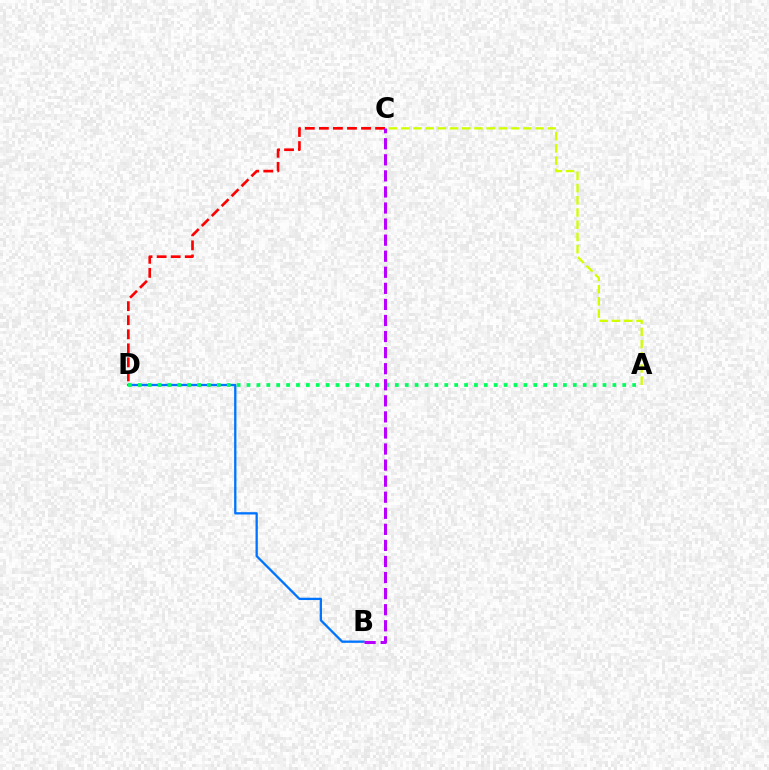{('A', 'C'): [{'color': '#d1ff00', 'line_style': 'dashed', 'thickness': 1.66}], ('B', 'D'): [{'color': '#0074ff', 'line_style': 'solid', 'thickness': 1.66}], ('C', 'D'): [{'color': '#ff0000', 'line_style': 'dashed', 'thickness': 1.91}], ('A', 'D'): [{'color': '#00ff5c', 'line_style': 'dotted', 'thickness': 2.69}], ('B', 'C'): [{'color': '#b900ff', 'line_style': 'dashed', 'thickness': 2.18}]}